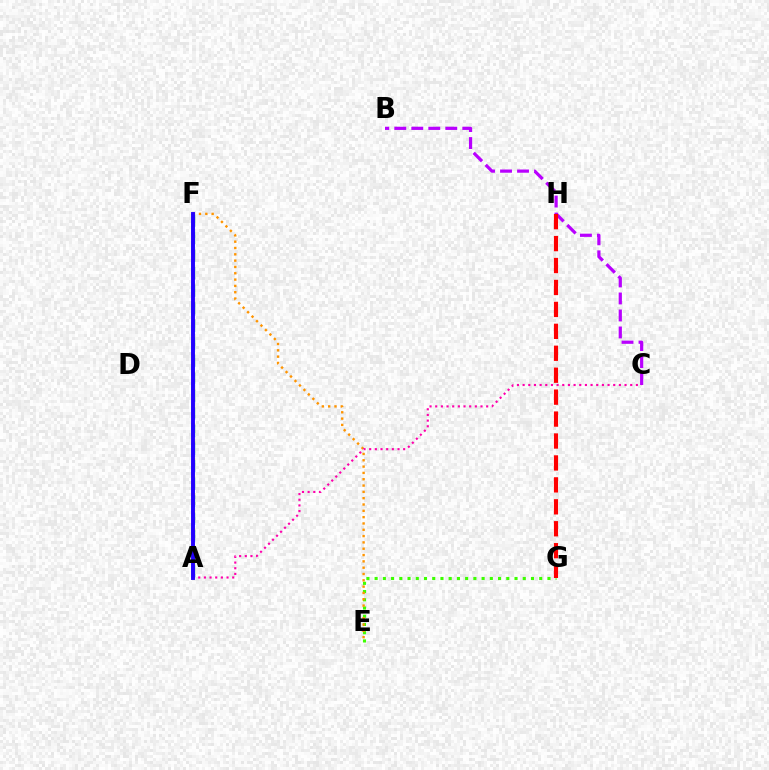{('A', 'F'): [{'color': '#00fff6', 'line_style': 'dashed', 'thickness': 2.74}, {'color': '#d1ff00', 'line_style': 'dashed', 'thickness': 2.37}, {'color': '#0074ff', 'line_style': 'dashed', 'thickness': 2.38}, {'color': '#00ff5c', 'line_style': 'dotted', 'thickness': 1.53}, {'color': '#2500ff', 'line_style': 'solid', 'thickness': 2.8}], ('B', 'C'): [{'color': '#b900ff', 'line_style': 'dashed', 'thickness': 2.31}], ('E', 'G'): [{'color': '#3dff00', 'line_style': 'dotted', 'thickness': 2.24}], ('E', 'F'): [{'color': '#ff9400', 'line_style': 'dotted', 'thickness': 1.72}], ('A', 'C'): [{'color': '#ff00ac', 'line_style': 'dotted', 'thickness': 1.54}], ('G', 'H'): [{'color': '#ff0000', 'line_style': 'dashed', 'thickness': 2.98}]}